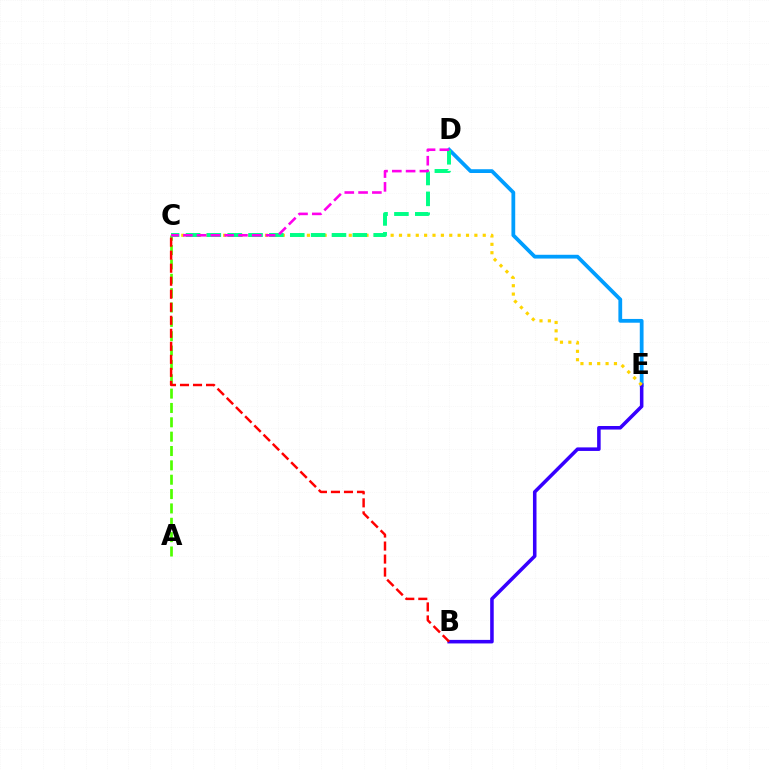{('A', 'C'): [{'color': '#4fff00', 'line_style': 'dashed', 'thickness': 1.95}], ('D', 'E'): [{'color': '#009eff', 'line_style': 'solid', 'thickness': 2.72}], ('B', 'E'): [{'color': '#3700ff', 'line_style': 'solid', 'thickness': 2.55}], ('C', 'E'): [{'color': '#ffd500', 'line_style': 'dotted', 'thickness': 2.28}], ('C', 'D'): [{'color': '#00ff86', 'line_style': 'dashed', 'thickness': 2.83}, {'color': '#ff00ed', 'line_style': 'dashed', 'thickness': 1.87}], ('B', 'C'): [{'color': '#ff0000', 'line_style': 'dashed', 'thickness': 1.77}]}